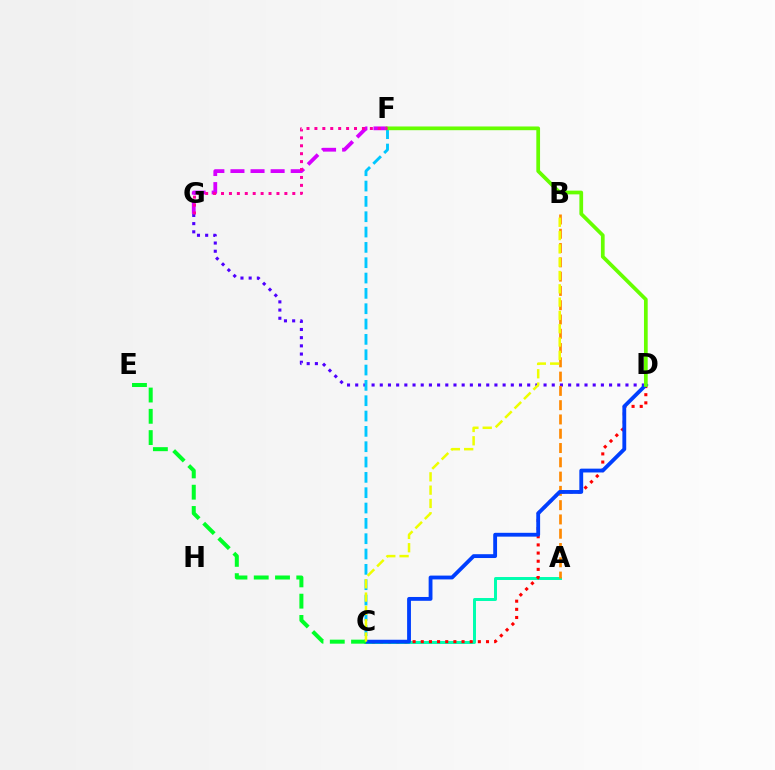{('A', 'C'): [{'color': '#00ffaf', 'line_style': 'solid', 'thickness': 2.14}], ('F', 'G'): [{'color': '#d600ff', 'line_style': 'dashed', 'thickness': 2.73}, {'color': '#ff00a0', 'line_style': 'dotted', 'thickness': 2.15}], ('D', 'G'): [{'color': '#4f00ff', 'line_style': 'dotted', 'thickness': 2.23}], ('C', 'D'): [{'color': '#ff0000', 'line_style': 'dotted', 'thickness': 2.22}, {'color': '#003fff', 'line_style': 'solid', 'thickness': 2.76}], ('C', 'F'): [{'color': '#00c7ff', 'line_style': 'dashed', 'thickness': 2.08}], ('A', 'B'): [{'color': '#ff8800', 'line_style': 'dashed', 'thickness': 1.94}], ('C', 'E'): [{'color': '#00ff27', 'line_style': 'dashed', 'thickness': 2.89}], ('D', 'F'): [{'color': '#66ff00', 'line_style': 'solid', 'thickness': 2.68}], ('B', 'C'): [{'color': '#eeff00', 'line_style': 'dashed', 'thickness': 1.81}]}